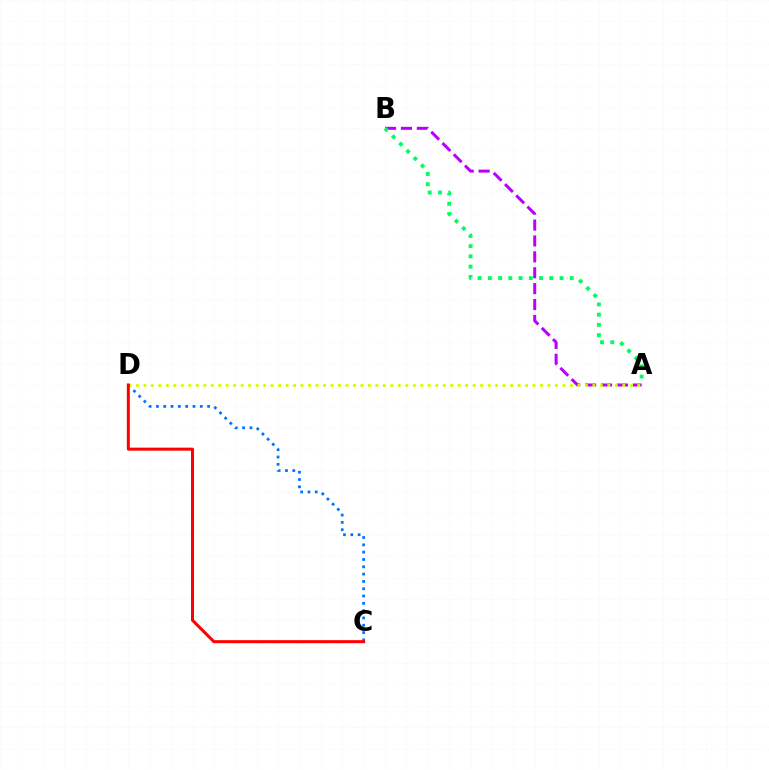{('A', 'B'): [{'color': '#b900ff', 'line_style': 'dashed', 'thickness': 2.16}, {'color': '#00ff5c', 'line_style': 'dotted', 'thickness': 2.78}], ('C', 'D'): [{'color': '#0074ff', 'line_style': 'dotted', 'thickness': 1.99}, {'color': '#ff0000', 'line_style': 'solid', 'thickness': 2.18}], ('A', 'D'): [{'color': '#d1ff00', 'line_style': 'dotted', 'thickness': 2.03}]}